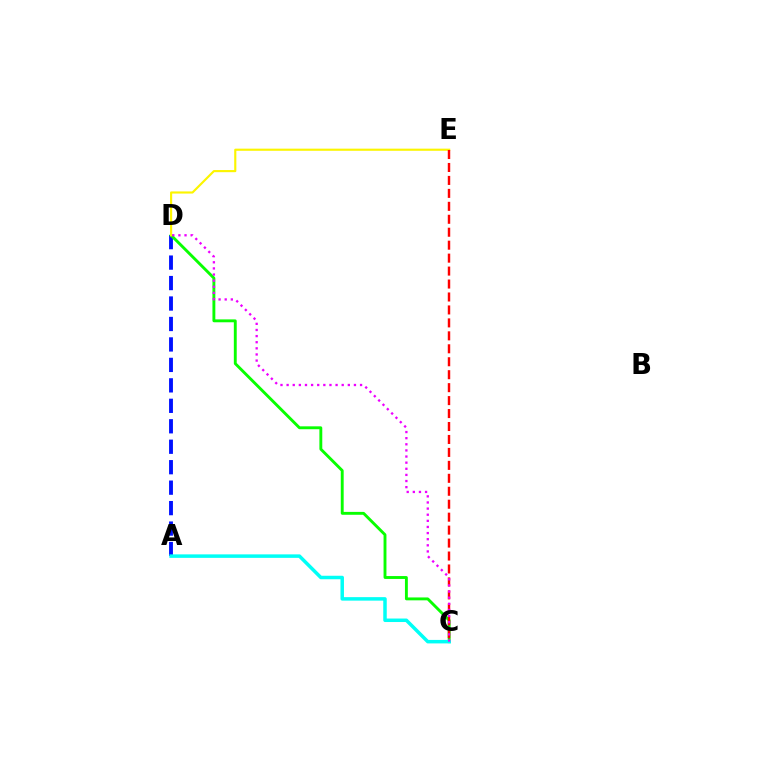{('A', 'D'): [{'color': '#0010ff', 'line_style': 'dashed', 'thickness': 2.78}], ('C', 'D'): [{'color': '#08ff00', 'line_style': 'solid', 'thickness': 2.08}, {'color': '#ee00ff', 'line_style': 'dotted', 'thickness': 1.66}], ('A', 'C'): [{'color': '#00fff6', 'line_style': 'solid', 'thickness': 2.52}], ('D', 'E'): [{'color': '#fcf500', 'line_style': 'solid', 'thickness': 1.54}], ('C', 'E'): [{'color': '#ff0000', 'line_style': 'dashed', 'thickness': 1.76}]}